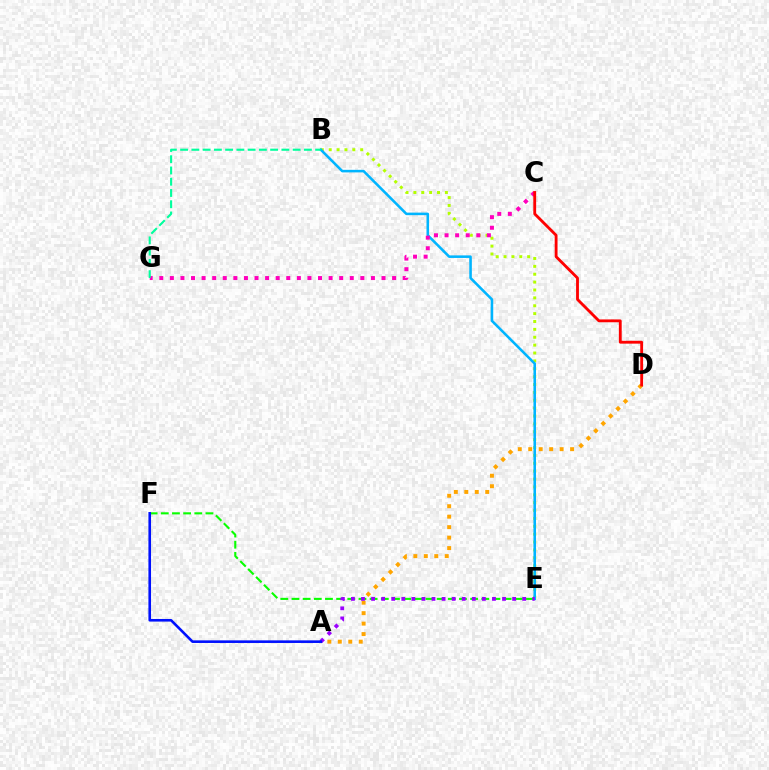{('E', 'F'): [{'color': '#08ff00', 'line_style': 'dashed', 'thickness': 1.52}], ('A', 'D'): [{'color': '#ffa500', 'line_style': 'dotted', 'thickness': 2.84}], ('B', 'E'): [{'color': '#b3ff00', 'line_style': 'dotted', 'thickness': 2.14}, {'color': '#00b5ff', 'line_style': 'solid', 'thickness': 1.84}], ('C', 'G'): [{'color': '#ff00bd', 'line_style': 'dotted', 'thickness': 2.88}], ('A', 'E'): [{'color': '#9b00ff', 'line_style': 'dotted', 'thickness': 2.74}], ('C', 'D'): [{'color': '#ff0000', 'line_style': 'solid', 'thickness': 2.04}], ('B', 'G'): [{'color': '#00ff9d', 'line_style': 'dashed', 'thickness': 1.53}], ('A', 'F'): [{'color': '#0010ff', 'line_style': 'solid', 'thickness': 1.88}]}